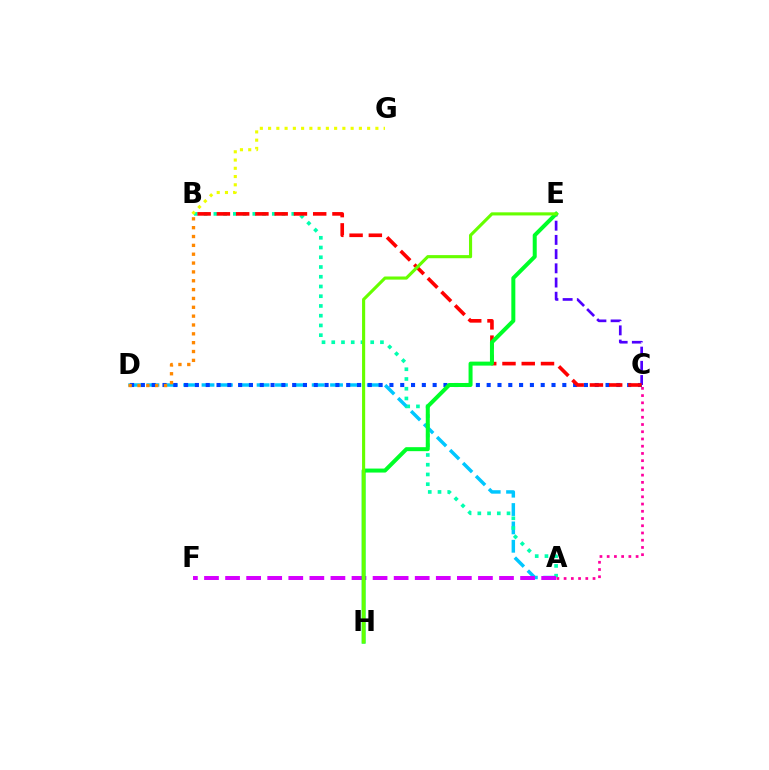{('A', 'D'): [{'color': '#00c7ff', 'line_style': 'dashed', 'thickness': 2.49}], ('C', 'D'): [{'color': '#003fff', 'line_style': 'dotted', 'thickness': 2.94}], ('A', 'B'): [{'color': '#00ffaf', 'line_style': 'dotted', 'thickness': 2.65}], ('A', 'F'): [{'color': '#d600ff', 'line_style': 'dashed', 'thickness': 2.86}], ('C', 'E'): [{'color': '#4f00ff', 'line_style': 'dashed', 'thickness': 1.93}], ('B', 'C'): [{'color': '#ff0000', 'line_style': 'dashed', 'thickness': 2.62}], ('B', 'D'): [{'color': '#ff8800', 'line_style': 'dotted', 'thickness': 2.4}], ('B', 'G'): [{'color': '#eeff00', 'line_style': 'dotted', 'thickness': 2.24}], ('A', 'C'): [{'color': '#ff00a0', 'line_style': 'dotted', 'thickness': 1.96}], ('E', 'H'): [{'color': '#00ff27', 'line_style': 'solid', 'thickness': 2.88}, {'color': '#66ff00', 'line_style': 'solid', 'thickness': 2.25}]}